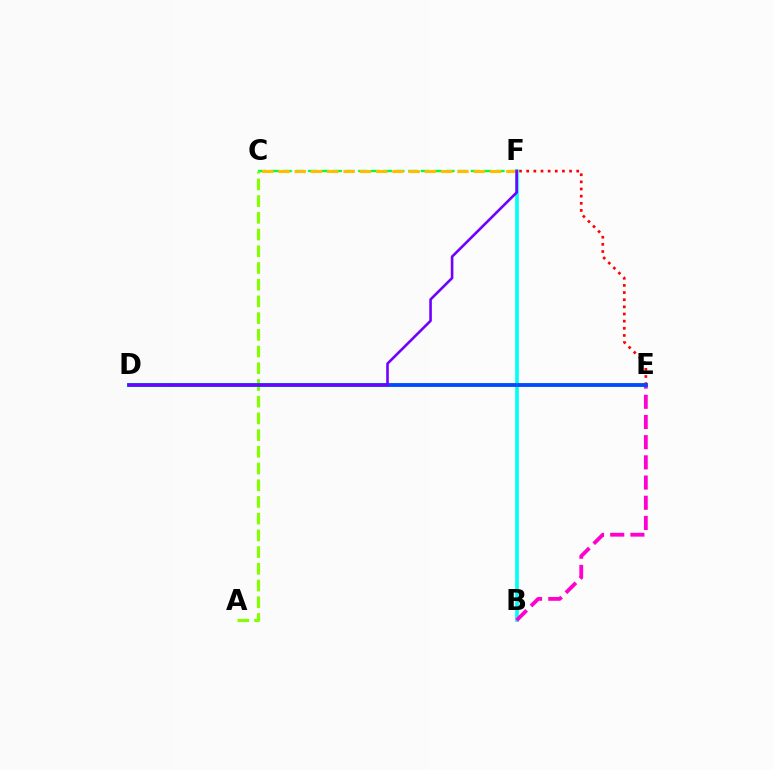{('B', 'F'): [{'color': '#00fff6', 'line_style': 'solid', 'thickness': 2.65}], ('C', 'F'): [{'color': '#00ff39', 'line_style': 'dashed', 'thickness': 1.7}, {'color': '#ffbd00', 'line_style': 'dashed', 'thickness': 2.21}], ('A', 'C'): [{'color': '#84ff00', 'line_style': 'dashed', 'thickness': 2.27}], ('E', 'F'): [{'color': '#ff0000', 'line_style': 'dotted', 'thickness': 1.94}], ('B', 'E'): [{'color': '#ff00cf', 'line_style': 'dashed', 'thickness': 2.74}], ('D', 'E'): [{'color': '#004bff', 'line_style': 'solid', 'thickness': 2.78}], ('D', 'F'): [{'color': '#7200ff', 'line_style': 'solid', 'thickness': 1.88}]}